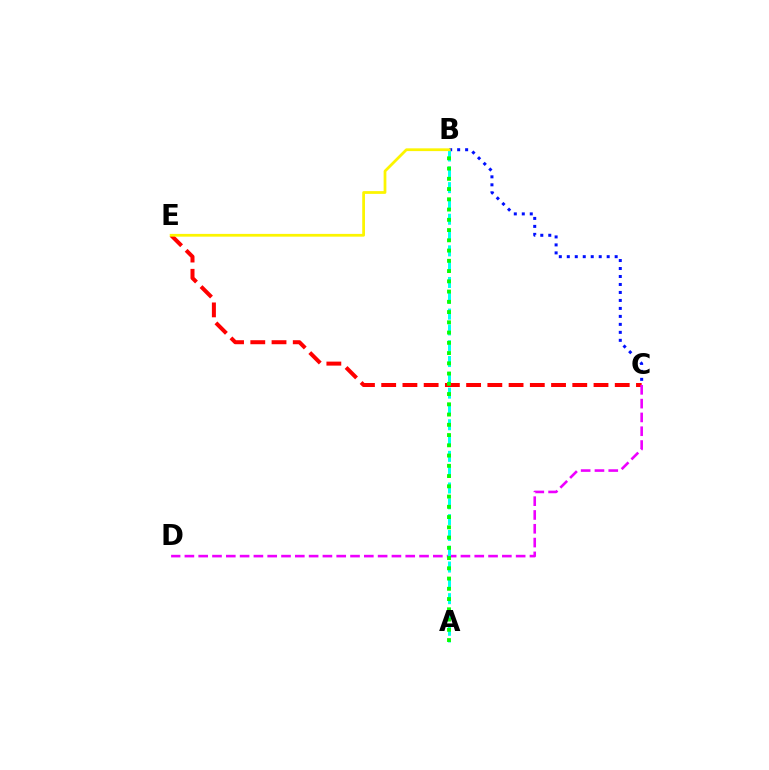{('C', 'E'): [{'color': '#ff0000', 'line_style': 'dashed', 'thickness': 2.88}], ('B', 'C'): [{'color': '#0010ff', 'line_style': 'dotted', 'thickness': 2.17}], ('C', 'D'): [{'color': '#ee00ff', 'line_style': 'dashed', 'thickness': 1.88}], ('A', 'B'): [{'color': '#00fff6', 'line_style': 'dashed', 'thickness': 2.15}, {'color': '#08ff00', 'line_style': 'dotted', 'thickness': 2.78}], ('B', 'E'): [{'color': '#fcf500', 'line_style': 'solid', 'thickness': 1.99}]}